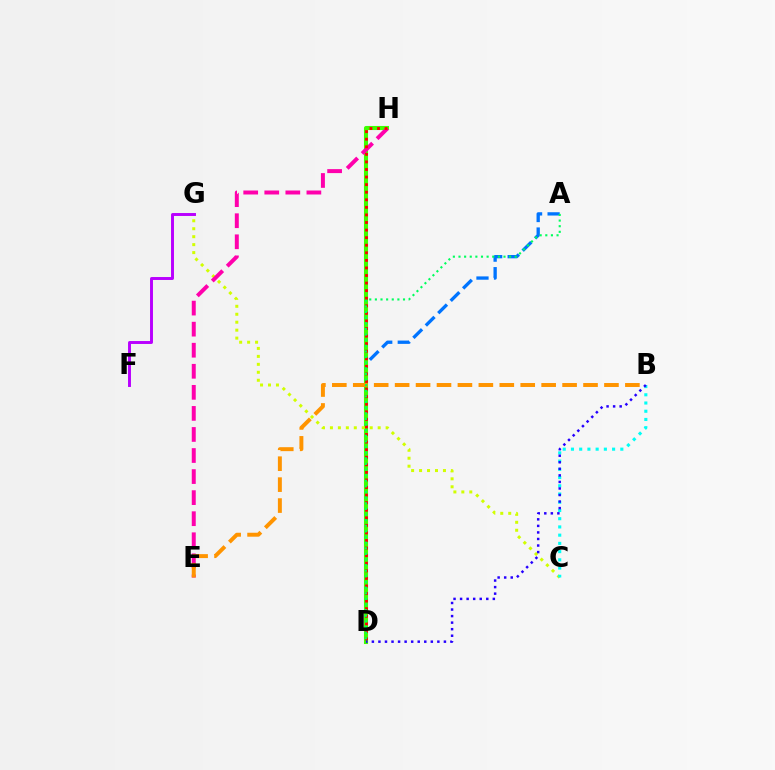{('A', 'D'): [{'color': '#0074ff', 'line_style': 'dashed', 'thickness': 2.38}, {'color': '#00ff5c', 'line_style': 'dotted', 'thickness': 1.53}], ('D', 'H'): [{'color': '#3dff00', 'line_style': 'solid', 'thickness': 2.94}, {'color': '#ff0000', 'line_style': 'dotted', 'thickness': 2.06}], ('C', 'G'): [{'color': '#d1ff00', 'line_style': 'dotted', 'thickness': 2.16}], ('F', 'G'): [{'color': '#b900ff', 'line_style': 'solid', 'thickness': 2.11}], ('E', 'H'): [{'color': '#ff00ac', 'line_style': 'dashed', 'thickness': 2.86}], ('B', 'C'): [{'color': '#00fff6', 'line_style': 'dotted', 'thickness': 2.24}], ('B', 'E'): [{'color': '#ff9400', 'line_style': 'dashed', 'thickness': 2.84}], ('B', 'D'): [{'color': '#2500ff', 'line_style': 'dotted', 'thickness': 1.78}]}